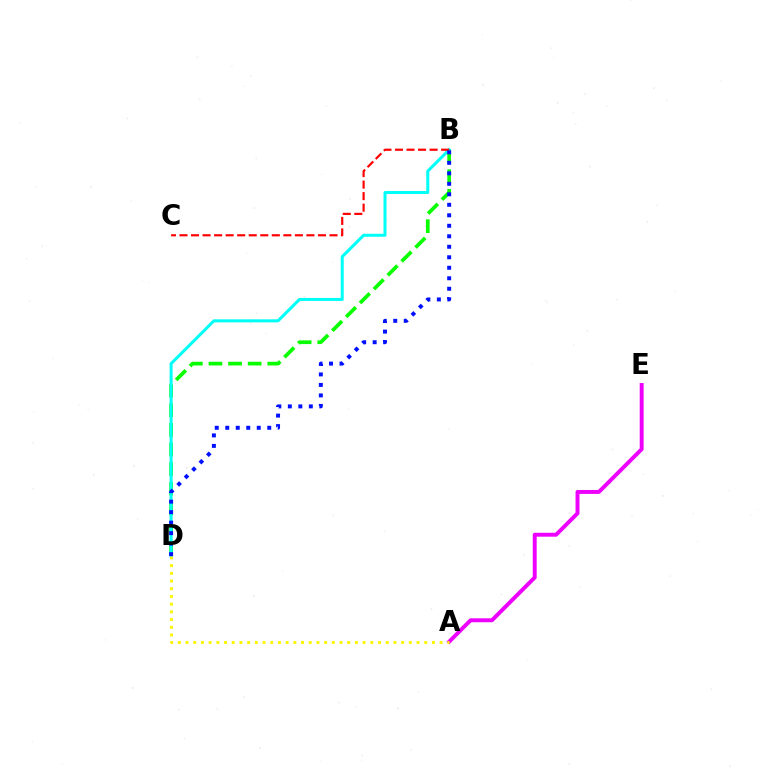{('B', 'D'): [{'color': '#08ff00', 'line_style': 'dashed', 'thickness': 2.66}, {'color': '#00fff6', 'line_style': 'solid', 'thickness': 2.18}, {'color': '#0010ff', 'line_style': 'dotted', 'thickness': 2.85}], ('A', 'E'): [{'color': '#ee00ff', 'line_style': 'solid', 'thickness': 2.83}], ('B', 'C'): [{'color': '#ff0000', 'line_style': 'dashed', 'thickness': 1.57}], ('A', 'D'): [{'color': '#fcf500', 'line_style': 'dotted', 'thickness': 2.09}]}